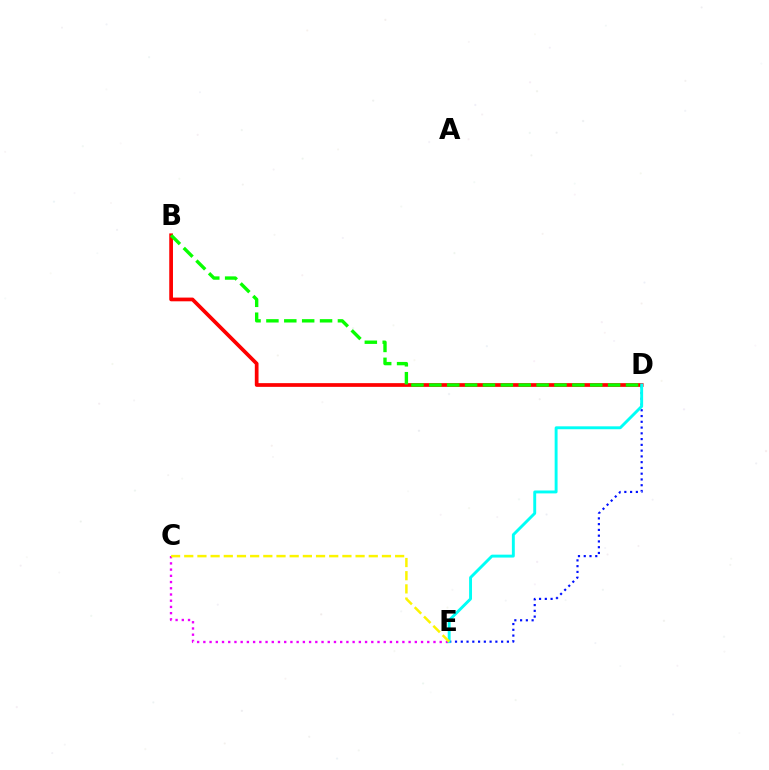{('B', 'D'): [{'color': '#ff0000', 'line_style': 'solid', 'thickness': 2.68}, {'color': '#08ff00', 'line_style': 'dashed', 'thickness': 2.43}], ('D', 'E'): [{'color': '#0010ff', 'line_style': 'dotted', 'thickness': 1.57}, {'color': '#00fff6', 'line_style': 'solid', 'thickness': 2.09}], ('C', 'E'): [{'color': '#ee00ff', 'line_style': 'dotted', 'thickness': 1.69}, {'color': '#fcf500', 'line_style': 'dashed', 'thickness': 1.79}]}